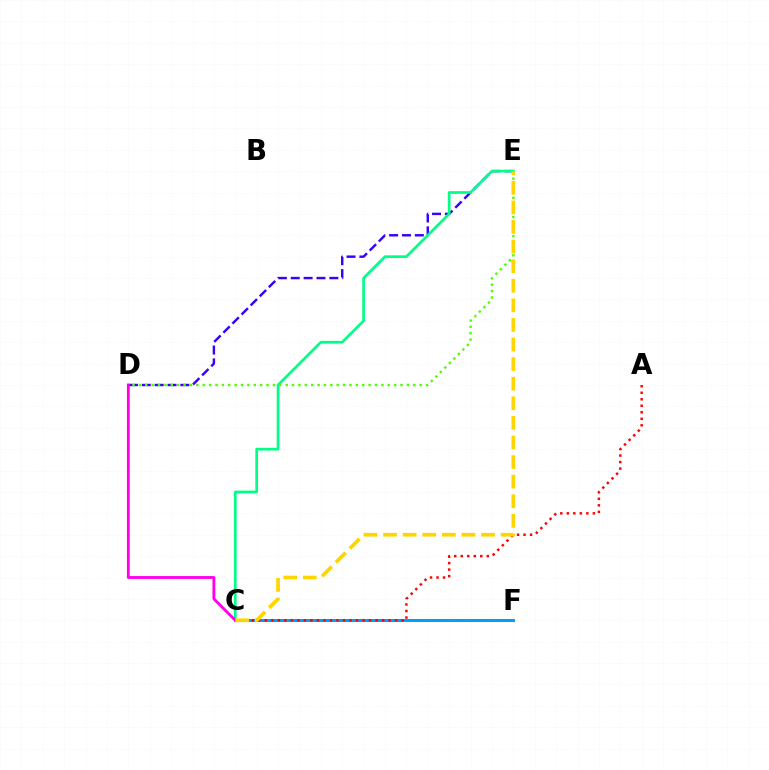{('C', 'F'): [{'color': '#009eff', 'line_style': 'solid', 'thickness': 2.14}], ('D', 'E'): [{'color': '#3700ff', 'line_style': 'dashed', 'thickness': 1.75}, {'color': '#4fff00', 'line_style': 'dotted', 'thickness': 1.73}], ('A', 'C'): [{'color': '#ff0000', 'line_style': 'dotted', 'thickness': 1.77}], ('C', 'E'): [{'color': '#00ff86', 'line_style': 'solid', 'thickness': 1.95}, {'color': '#ffd500', 'line_style': 'dashed', 'thickness': 2.66}], ('C', 'D'): [{'color': '#ff00ed', 'line_style': 'solid', 'thickness': 2.06}]}